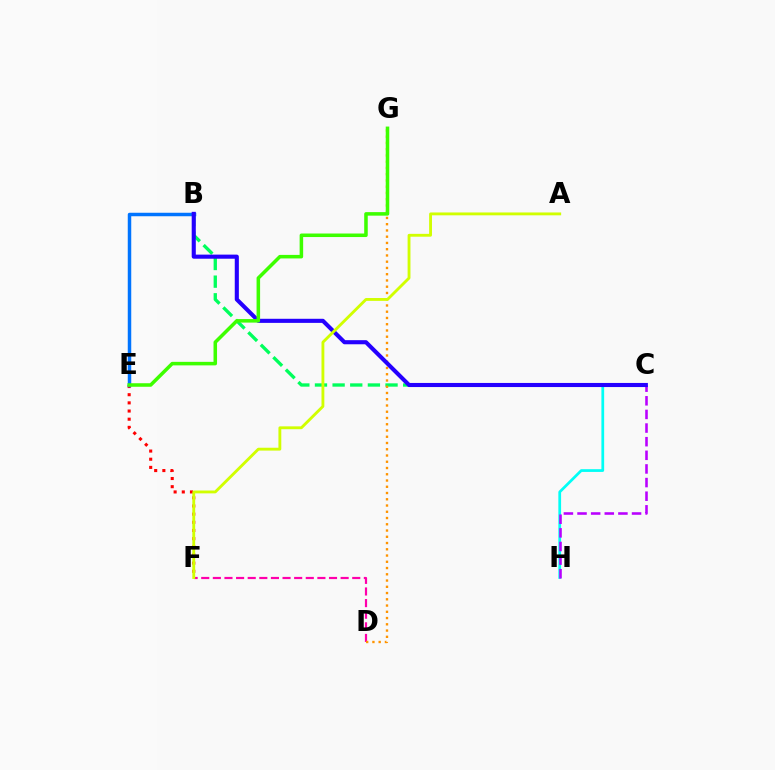{('E', 'F'): [{'color': '#ff0000', 'line_style': 'dotted', 'thickness': 2.22}], ('D', 'F'): [{'color': '#ff00ac', 'line_style': 'dashed', 'thickness': 1.58}], ('B', 'E'): [{'color': '#0074ff', 'line_style': 'solid', 'thickness': 2.51}], ('B', 'C'): [{'color': '#00ff5c', 'line_style': 'dashed', 'thickness': 2.4}, {'color': '#2500ff', 'line_style': 'solid', 'thickness': 2.95}], ('C', 'H'): [{'color': '#00fff6', 'line_style': 'solid', 'thickness': 1.97}, {'color': '#b900ff', 'line_style': 'dashed', 'thickness': 1.85}], ('D', 'G'): [{'color': '#ff9400', 'line_style': 'dotted', 'thickness': 1.7}], ('E', 'G'): [{'color': '#3dff00', 'line_style': 'solid', 'thickness': 2.54}], ('A', 'F'): [{'color': '#d1ff00', 'line_style': 'solid', 'thickness': 2.05}]}